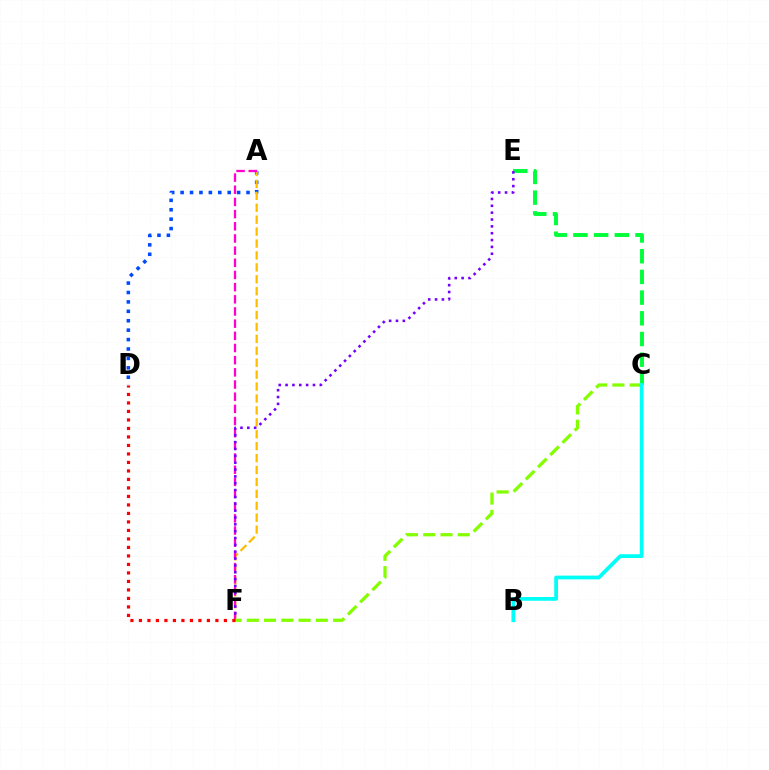{('A', 'D'): [{'color': '#004bff', 'line_style': 'dotted', 'thickness': 2.56}], ('A', 'F'): [{'color': '#ffbd00', 'line_style': 'dashed', 'thickness': 1.62}, {'color': '#ff00cf', 'line_style': 'dashed', 'thickness': 1.65}], ('C', 'E'): [{'color': '#00ff39', 'line_style': 'dashed', 'thickness': 2.81}], ('E', 'F'): [{'color': '#7200ff', 'line_style': 'dotted', 'thickness': 1.86}], ('C', 'F'): [{'color': '#84ff00', 'line_style': 'dashed', 'thickness': 2.35}], ('D', 'F'): [{'color': '#ff0000', 'line_style': 'dotted', 'thickness': 2.31}], ('B', 'C'): [{'color': '#00fff6', 'line_style': 'solid', 'thickness': 2.7}]}